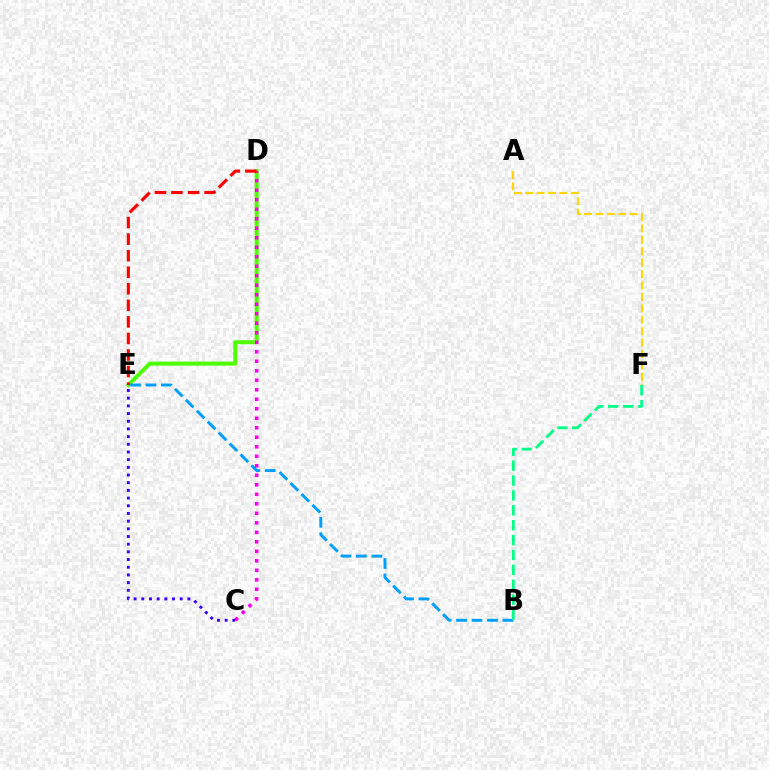{('D', 'E'): [{'color': '#4fff00', 'line_style': 'solid', 'thickness': 2.87}, {'color': '#ff0000', 'line_style': 'dashed', 'thickness': 2.25}], ('A', 'F'): [{'color': '#ffd500', 'line_style': 'dashed', 'thickness': 1.55}], ('B', 'E'): [{'color': '#009eff', 'line_style': 'dashed', 'thickness': 2.1}], ('C', 'D'): [{'color': '#ff00ed', 'line_style': 'dotted', 'thickness': 2.58}], ('B', 'F'): [{'color': '#00ff86', 'line_style': 'dashed', 'thickness': 2.02}], ('C', 'E'): [{'color': '#3700ff', 'line_style': 'dotted', 'thickness': 2.09}]}